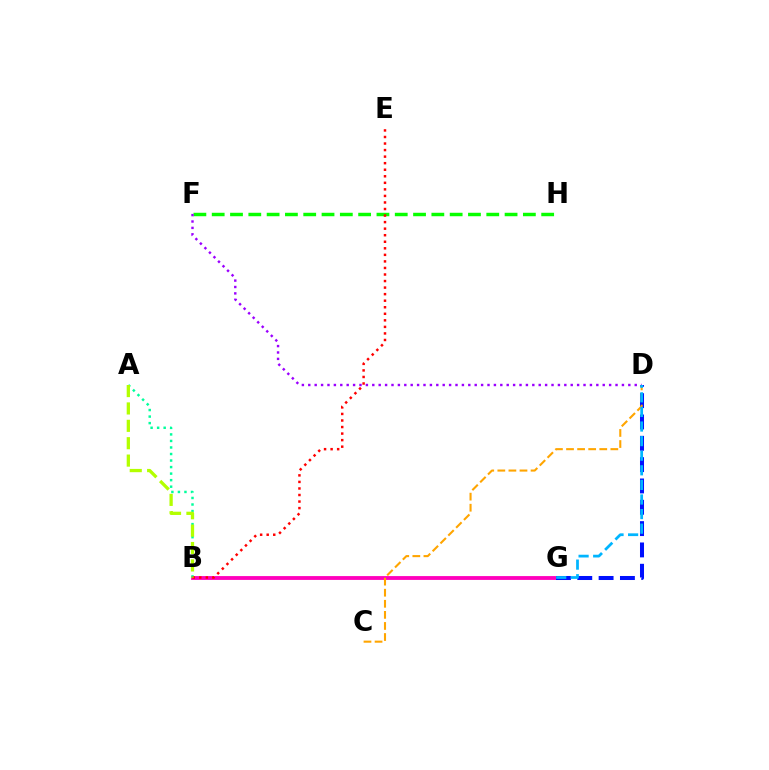{('B', 'G'): [{'color': '#ff00bd', 'line_style': 'solid', 'thickness': 2.76}], ('F', 'H'): [{'color': '#08ff00', 'line_style': 'dashed', 'thickness': 2.49}], ('A', 'B'): [{'color': '#00ff9d', 'line_style': 'dotted', 'thickness': 1.78}, {'color': '#b3ff00', 'line_style': 'dashed', 'thickness': 2.36}], ('D', 'G'): [{'color': '#0010ff', 'line_style': 'dashed', 'thickness': 2.9}, {'color': '#00b5ff', 'line_style': 'dashed', 'thickness': 1.98}], ('D', 'F'): [{'color': '#9b00ff', 'line_style': 'dotted', 'thickness': 1.74}], ('C', 'D'): [{'color': '#ffa500', 'line_style': 'dashed', 'thickness': 1.51}], ('B', 'E'): [{'color': '#ff0000', 'line_style': 'dotted', 'thickness': 1.78}]}